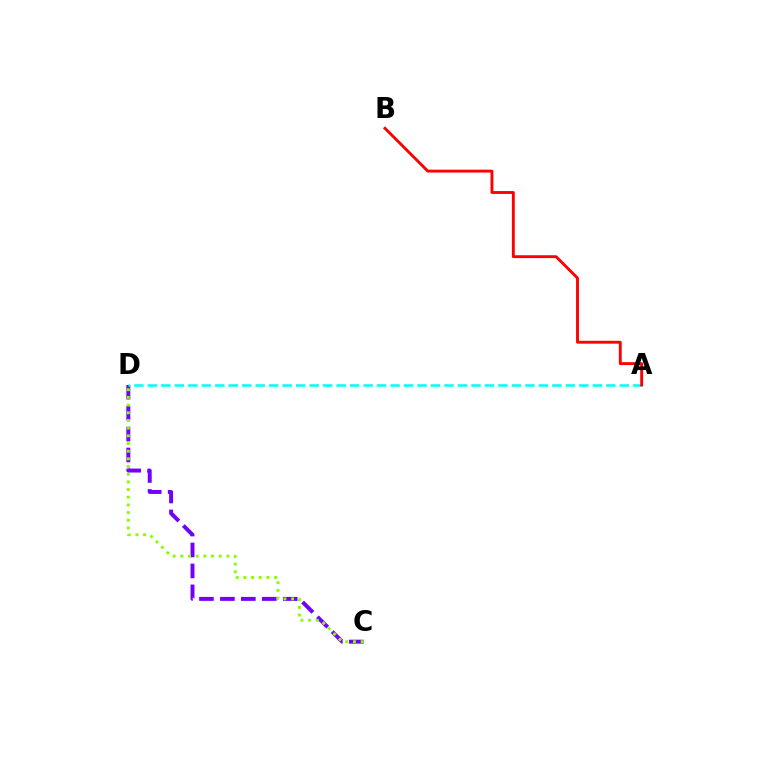{('C', 'D'): [{'color': '#7200ff', 'line_style': 'dashed', 'thickness': 2.85}, {'color': '#84ff00', 'line_style': 'dotted', 'thickness': 2.09}], ('A', 'D'): [{'color': '#00fff6', 'line_style': 'dashed', 'thickness': 1.83}], ('A', 'B'): [{'color': '#ff0000', 'line_style': 'solid', 'thickness': 2.07}]}